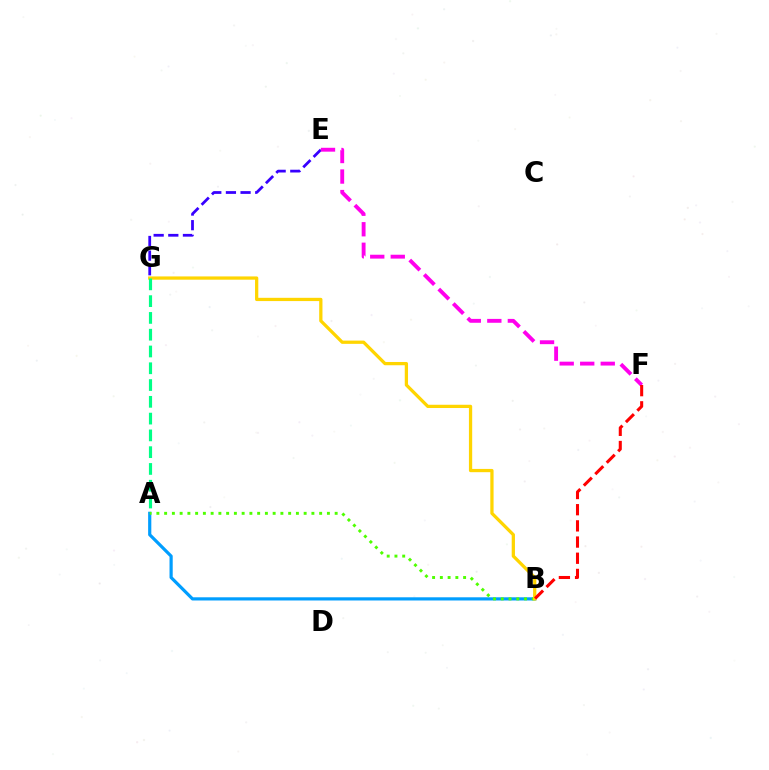{('A', 'B'): [{'color': '#009eff', 'line_style': 'solid', 'thickness': 2.3}, {'color': '#4fff00', 'line_style': 'dotted', 'thickness': 2.11}], ('E', 'G'): [{'color': '#3700ff', 'line_style': 'dashed', 'thickness': 1.99}], ('E', 'F'): [{'color': '#ff00ed', 'line_style': 'dashed', 'thickness': 2.79}], ('B', 'G'): [{'color': '#ffd500', 'line_style': 'solid', 'thickness': 2.35}], ('B', 'F'): [{'color': '#ff0000', 'line_style': 'dashed', 'thickness': 2.2}], ('A', 'G'): [{'color': '#00ff86', 'line_style': 'dashed', 'thickness': 2.28}]}